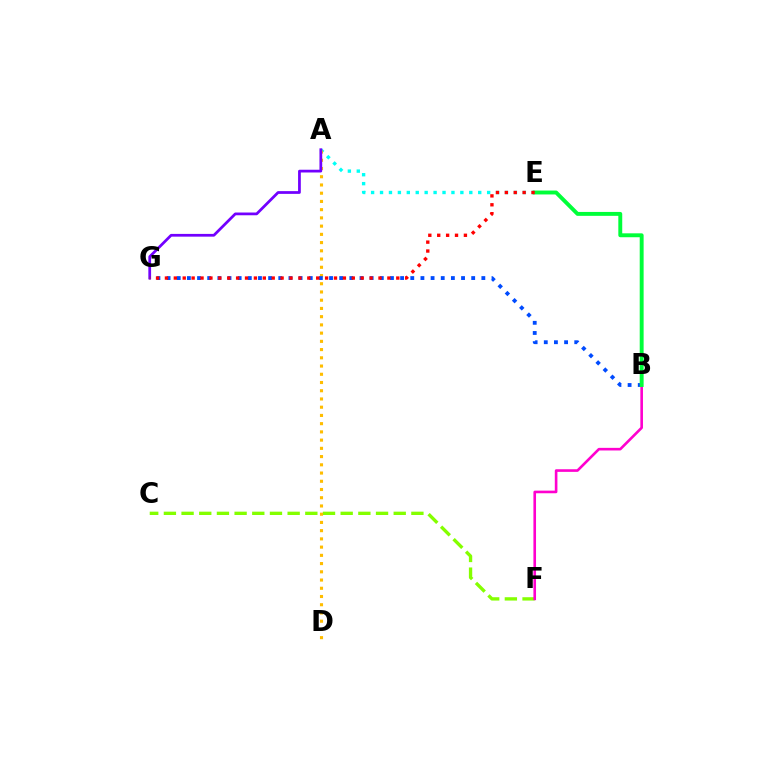{('A', 'E'): [{'color': '#00fff6', 'line_style': 'dotted', 'thickness': 2.43}], ('C', 'F'): [{'color': '#84ff00', 'line_style': 'dashed', 'thickness': 2.4}], ('A', 'D'): [{'color': '#ffbd00', 'line_style': 'dotted', 'thickness': 2.24}], ('A', 'G'): [{'color': '#7200ff', 'line_style': 'solid', 'thickness': 1.98}], ('B', 'G'): [{'color': '#004bff', 'line_style': 'dotted', 'thickness': 2.76}], ('B', 'F'): [{'color': '#ff00cf', 'line_style': 'solid', 'thickness': 1.89}], ('B', 'E'): [{'color': '#00ff39', 'line_style': 'solid', 'thickness': 2.82}], ('E', 'G'): [{'color': '#ff0000', 'line_style': 'dotted', 'thickness': 2.42}]}